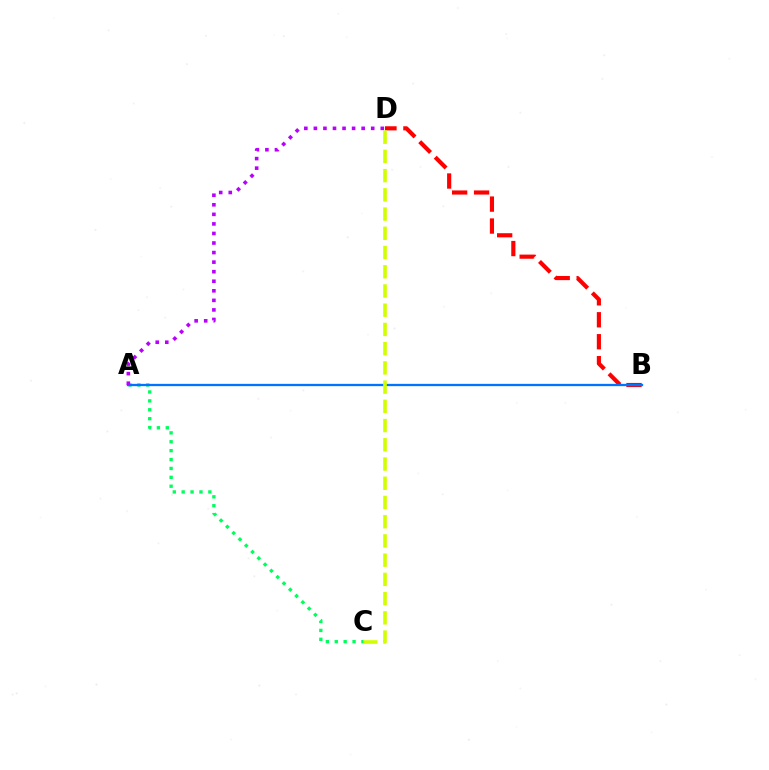{('B', 'D'): [{'color': '#ff0000', 'line_style': 'dashed', 'thickness': 2.98}], ('A', 'C'): [{'color': '#00ff5c', 'line_style': 'dotted', 'thickness': 2.42}], ('A', 'B'): [{'color': '#0074ff', 'line_style': 'solid', 'thickness': 1.65}], ('C', 'D'): [{'color': '#d1ff00', 'line_style': 'dashed', 'thickness': 2.61}], ('A', 'D'): [{'color': '#b900ff', 'line_style': 'dotted', 'thickness': 2.6}]}